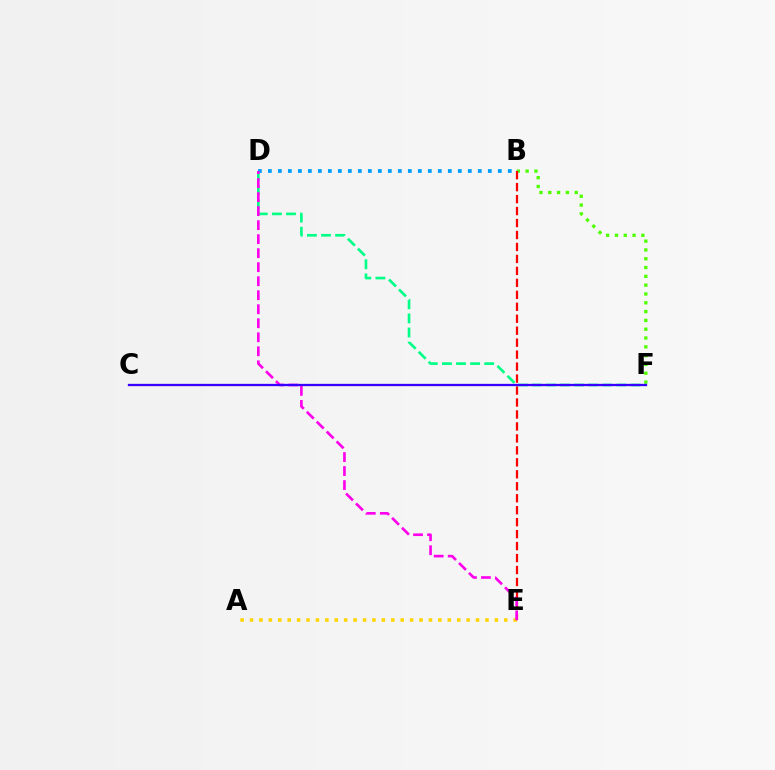{('B', 'F'): [{'color': '#4fff00', 'line_style': 'dotted', 'thickness': 2.39}], ('B', 'E'): [{'color': '#ff0000', 'line_style': 'dashed', 'thickness': 1.63}], ('A', 'E'): [{'color': '#ffd500', 'line_style': 'dotted', 'thickness': 2.56}], ('D', 'F'): [{'color': '#00ff86', 'line_style': 'dashed', 'thickness': 1.92}], ('B', 'D'): [{'color': '#009eff', 'line_style': 'dotted', 'thickness': 2.72}], ('D', 'E'): [{'color': '#ff00ed', 'line_style': 'dashed', 'thickness': 1.9}], ('C', 'F'): [{'color': '#3700ff', 'line_style': 'solid', 'thickness': 1.65}]}